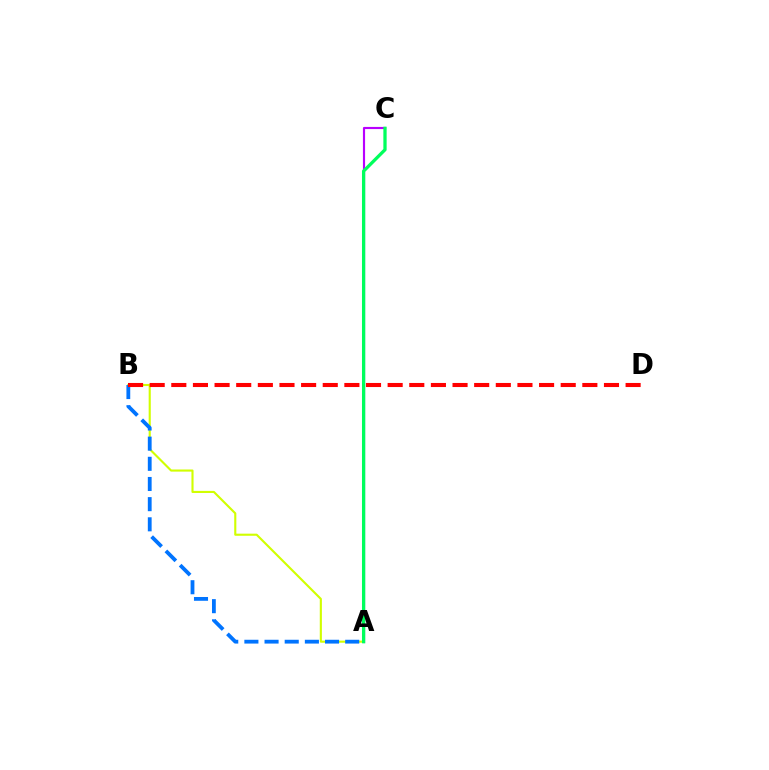{('A', 'B'): [{'color': '#d1ff00', 'line_style': 'solid', 'thickness': 1.53}, {'color': '#0074ff', 'line_style': 'dashed', 'thickness': 2.74}], ('A', 'C'): [{'color': '#b900ff', 'line_style': 'solid', 'thickness': 1.55}, {'color': '#00ff5c', 'line_style': 'solid', 'thickness': 2.36}], ('B', 'D'): [{'color': '#ff0000', 'line_style': 'dashed', 'thickness': 2.94}]}